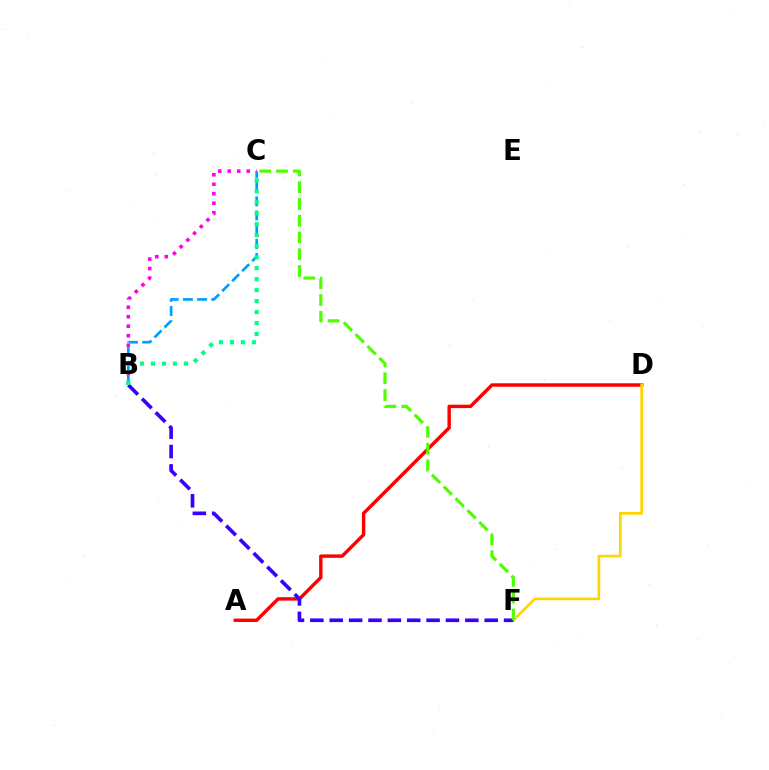{('A', 'D'): [{'color': '#ff0000', 'line_style': 'solid', 'thickness': 2.46}], ('B', 'C'): [{'color': '#ff00ed', 'line_style': 'dotted', 'thickness': 2.58}, {'color': '#009eff', 'line_style': 'dashed', 'thickness': 1.93}, {'color': '#00ff86', 'line_style': 'dotted', 'thickness': 2.98}], ('D', 'F'): [{'color': '#ffd500', 'line_style': 'solid', 'thickness': 1.92}], ('B', 'F'): [{'color': '#3700ff', 'line_style': 'dashed', 'thickness': 2.63}], ('C', 'F'): [{'color': '#4fff00', 'line_style': 'dashed', 'thickness': 2.28}]}